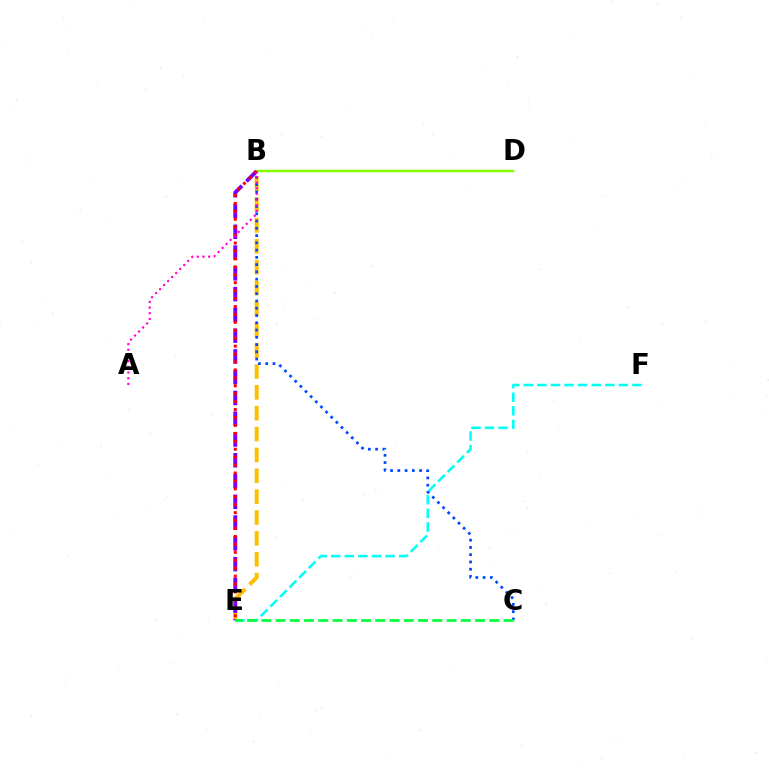{('B', 'D'): [{'color': '#84ff00', 'line_style': 'solid', 'thickness': 1.77}], ('B', 'E'): [{'color': '#ffbd00', 'line_style': 'dashed', 'thickness': 2.83}, {'color': '#7200ff', 'line_style': 'dashed', 'thickness': 2.82}, {'color': '#ff0000', 'line_style': 'dotted', 'thickness': 2.15}], ('E', 'F'): [{'color': '#00fff6', 'line_style': 'dashed', 'thickness': 1.85}], ('B', 'C'): [{'color': '#004bff', 'line_style': 'dotted', 'thickness': 1.97}], ('C', 'E'): [{'color': '#00ff39', 'line_style': 'dashed', 'thickness': 1.94}], ('A', 'B'): [{'color': '#ff00cf', 'line_style': 'dotted', 'thickness': 1.54}]}